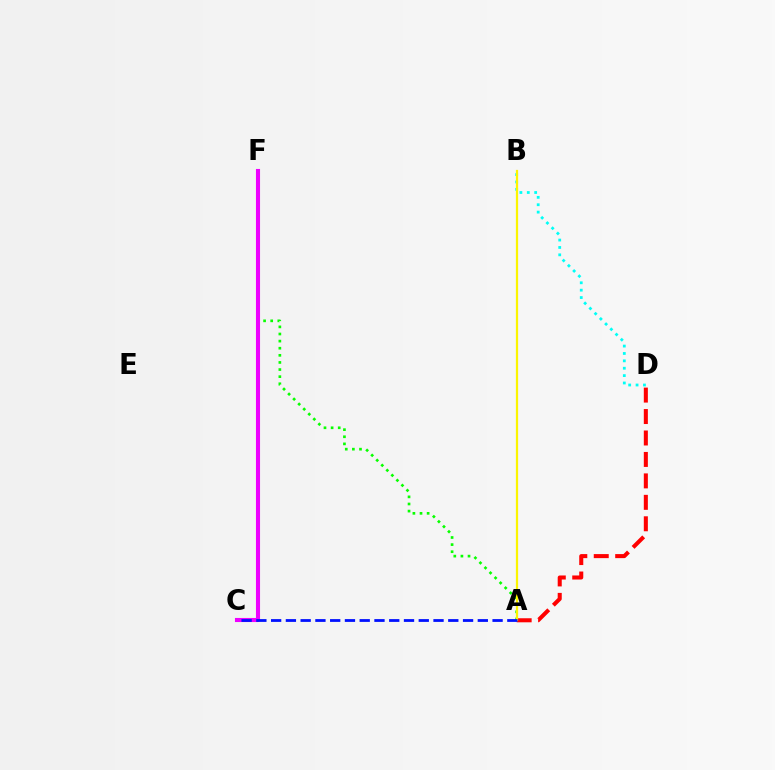{('A', 'F'): [{'color': '#08ff00', 'line_style': 'dotted', 'thickness': 1.93}], ('C', 'F'): [{'color': '#ee00ff', 'line_style': 'solid', 'thickness': 2.94}], ('A', 'D'): [{'color': '#ff0000', 'line_style': 'dashed', 'thickness': 2.91}], ('B', 'D'): [{'color': '#00fff6', 'line_style': 'dotted', 'thickness': 2.01}], ('A', 'B'): [{'color': '#fcf500', 'line_style': 'solid', 'thickness': 1.61}], ('A', 'C'): [{'color': '#0010ff', 'line_style': 'dashed', 'thickness': 2.01}]}